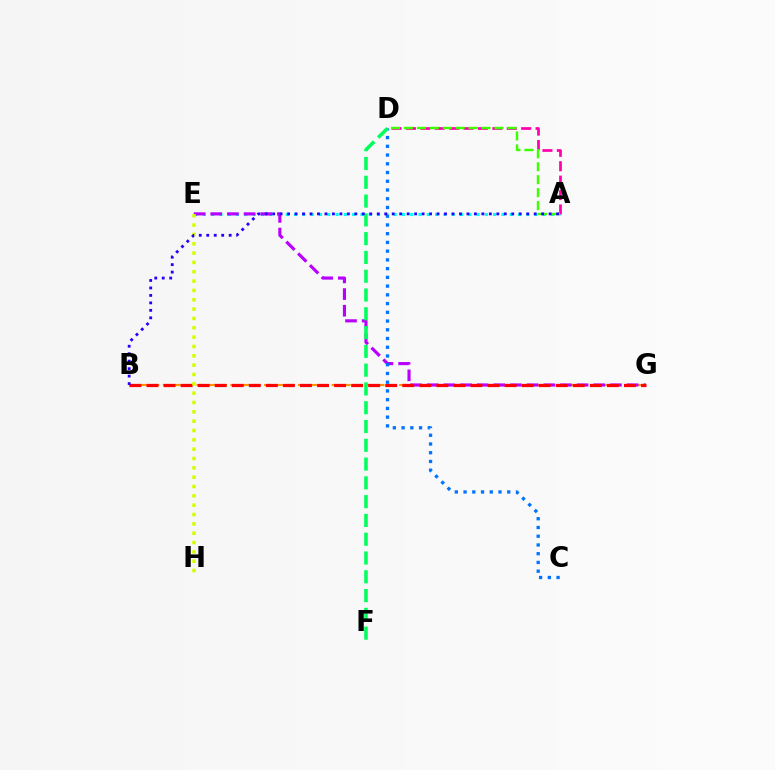{('B', 'G'): [{'color': '#ff9400', 'line_style': 'dashed', 'thickness': 1.53}, {'color': '#ff0000', 'line_style': 'dashed', 'thickness': 2.32}], ('A', 'E'): [{'color': '#00fff6', 'line_style': 'dotted', 'thickness': 2.25}], ('E', 'G'): [{'color': '#b900ff', 'line_style': 'dashed', 'thickness': 2.26}], ('A', 'D'): [{'color': '#ff00ac', 'line_style': 'dashed', 'thickness': 1.96}, {'color': '#3dff00', 'line_style': 'dashed', 'thickness': 1.76}], ('E', 'H'): [{'color': '#d1ff00', 'line_style': 'dotted', 'thickness': 2.54}], ('C', 'D'): [{'color': '#0074ff', 'line_style': 'dotted', 'thickness': 2.37}], ('D', 'F'): [{'color': '#00ff5c', 'line_style': 'dashed', 'thickness': 2.55}], ('A', 'B'): [{'color': '#2500ff', 'line_style': 'dotted', 'thickness': 2.03}]}